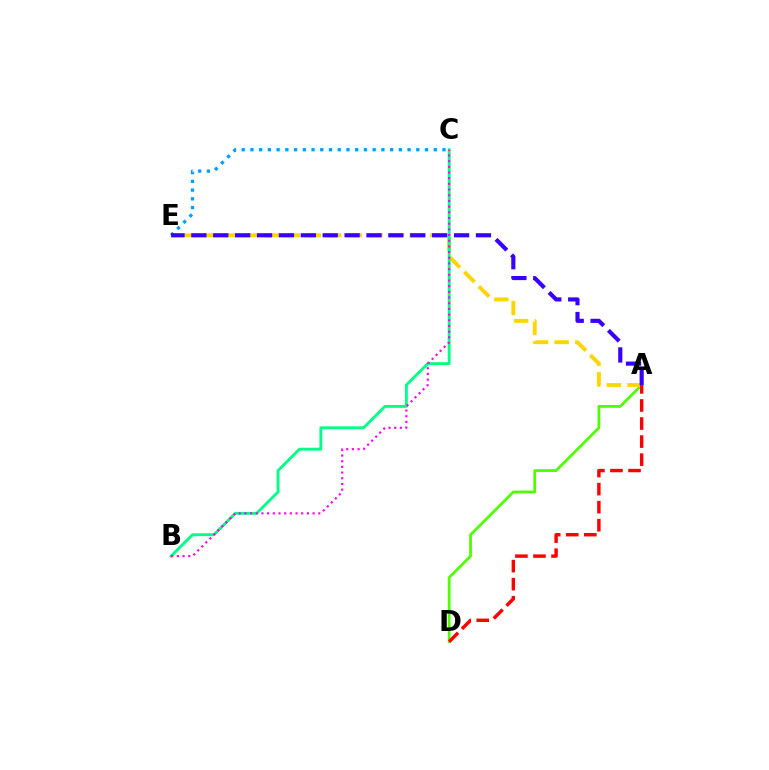{('A', 'D'): [{'color': '#4fff00', 'line_style': 'solid', 'thickness': 1.99}, {'color': '#ff0000', 'line_style': 'dashed', 'thickness': 2.45}], ('A', 'E'): [{'color': '#ffd500', 'line_style': 'dashed', 'thickness': 2.8}, {'color': '#3700ff', 'line_style': 'dashed', 'thickness': 2.97}], ('B', 'C'): [{'color': '#00ff86', 'line_style': 'solid', 'thickness': 2.06}, {'color': '#ff00ed', 'line_style': 'dotted', 'thickness': 1.54}], ('C', 'E'): [{'color': '#009eff', 'line_style': 'dotted', 'thickness': 2.37}]}